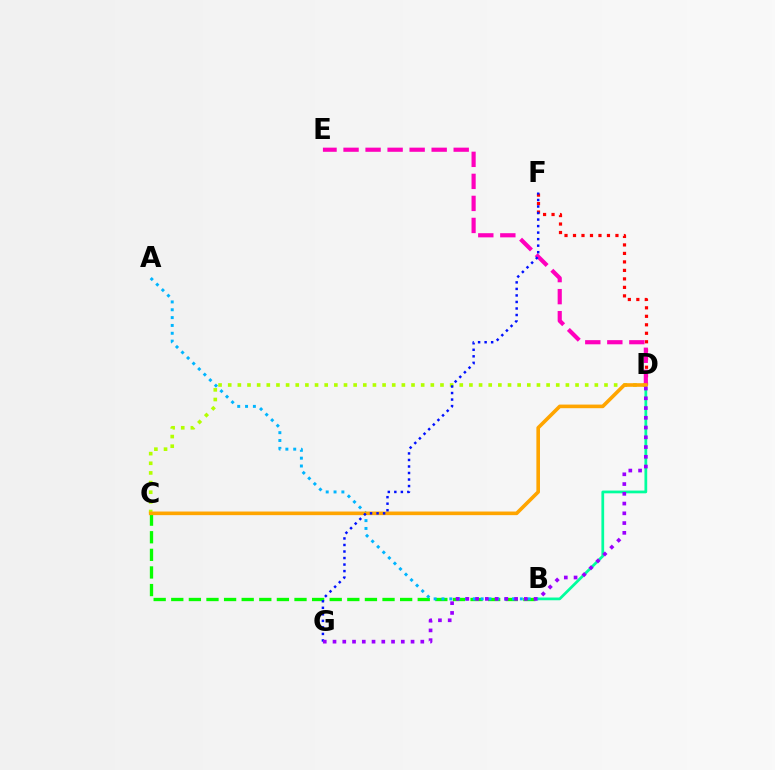{('B', 'C'): [{'color': '#08ff00', 'line_style': 'dashed', 'thickness': 2.39}], ('B', 'D'): [{'color': '#00ff9d', 'line_style': 'solid', 'thickness': 1.97}], ('D', 'F'): [{'color': '#ff0000', 'line_style': 'dotted', 'thickness': 2.31}], ('A', 'B'): [{'color': '#00b5ff', 'line_style': 'dotted', 'thickness': 2.13}], ('C', 'D'): [{'color': '#b3ff00', 'line_style': 'dotted', 'thickness': 2.62}, {'color': '#ffa500', 'line_style': 'solid', 'thickness': 2.6}], ('D', 'E'): [{'color': '#ff00bd', 'line_style': 'dashed', 'thickness': 2.99}], ('F', 'G'): [{'color': '#0010ff', 'line_style': 'dotted', 'thickness': 1.77}], ('D', 'G'): [{'color': '#9b00ff', 'line_style': 'dotted', 'thickness': 2.65}]}